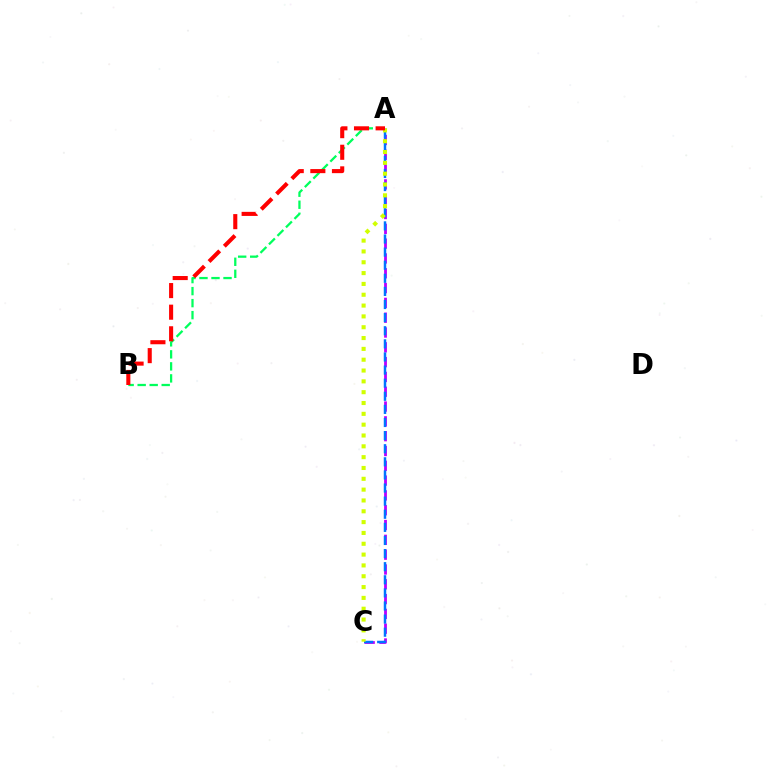{('A', 'C'): [{'color': '#b900ff', 'line_style': 'dashed', 'thickness': 2.01}, {'color': '#0074ff', 'line_style': 'dashed', 'thickness': 1.78}, {'color': '#d1ff00', 'line_style': 'dotted', 'thickness': 2.94}], ('A', 'B'): [{'color': '#00ff5c', 'line_style': 'dashed', 'thickness': 1.63}, {'color': '#ff0000', 'line_style': 'dashed', 'thickness': 2.94}]}